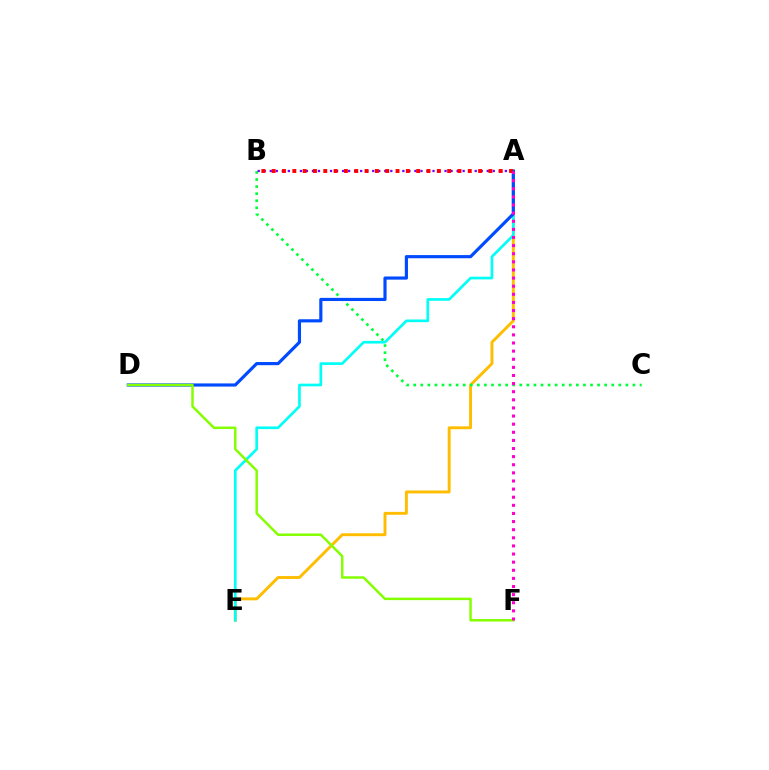{('A', 'E'): [{'color': '#ffbd00', 'line_style': 'solid', 'thickness': 2.1}, {'color': '#00fff6', 'line_style': 'solid', 'thickness': 1.93}], ('B', 'C'): [{'color': '#00ff39', 'line_style': 'dotted', 'thickness': 1.92}], ('A', 'D'): [{'color': '#004bff', 'line_style': 'solid', 'thickness': 2.27}], ('D', 'F'): [{'color': '#84ff00', 'line_style': 'solid', 'thickness': 1.78}], ('A', 'B'): [{'color': '#7200ff', 'line_style': 'dotted', 'thickness': 1.64}, {'color': '#ff0000', 'line_style': 'dotted', 'thickness': 2.8}], ('A', 'F'): [{'color': '#ff00cf', 'line_style': 'dotted', 'thickness': 2.21}]}